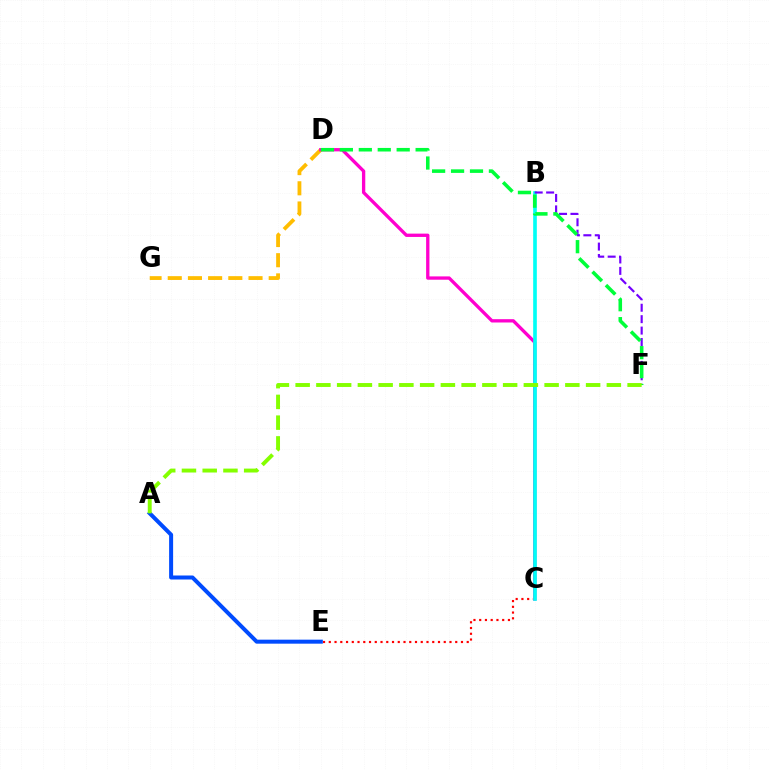{('D', 'G'): [{'color': '#ffbd00', 'line_style': 'dashed', 'thickness': 2.74}], ('C', 'E'): [{'color': '#ff0000', 'line_style': 'dotted', 'thickness': 1.56}], ('C', 'D'): [{'color': '#ff00cf', 'line_style': 'solid', 'thickness': 2.39}], ('B', 'C'): [{'color': '#00fff6', 'line_style': 'solid', 'thickness': 2.63}], ('A', 'E'): [{'color': '#004bff', 'line_style': 'solid', 'thickness': 2.89}], ('B', 'F'): [{'color': '#7200ff', 'line_style': 'dashed', 'thickness': 1.55}], ('D', 'F'): [{'color': '#00ff39', 'line_style': 'dashed', 'thickness': 2.57}], ('A', 'F'): [{'color': '#84ff00', 'line_style': 'dashed', 'thickness': 2.82}]}